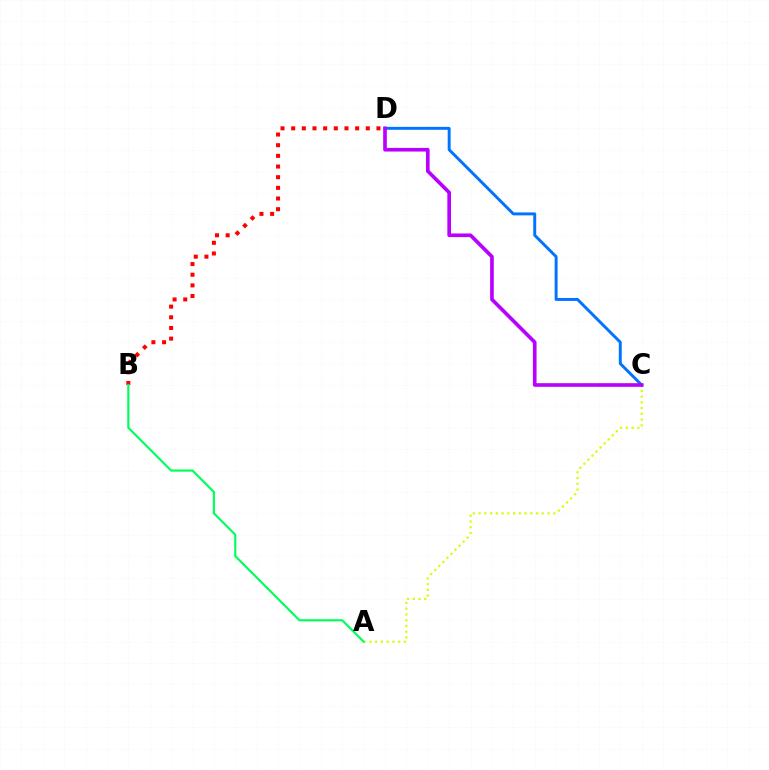{('A', 'C'): [{'color': '#d1ff00', 'line_style': 'dotted', 'thickness': 1.56}], ('C', 'D'): [{'color': '#0074ff', 'line_style': 'solid', 'thickness': 2.12}, {'color': '#b900ff', 'line_style': 'solid', 'thickness': 2.63}], ('B', 'D'): [{'color': '#ff0000', 'line_style': 'dotted', 'thickness': 2.9}], ('A', 'B'): [{'color': '#00ff5c', 'line_style': 'solid', 'thickness': 1.56}]}